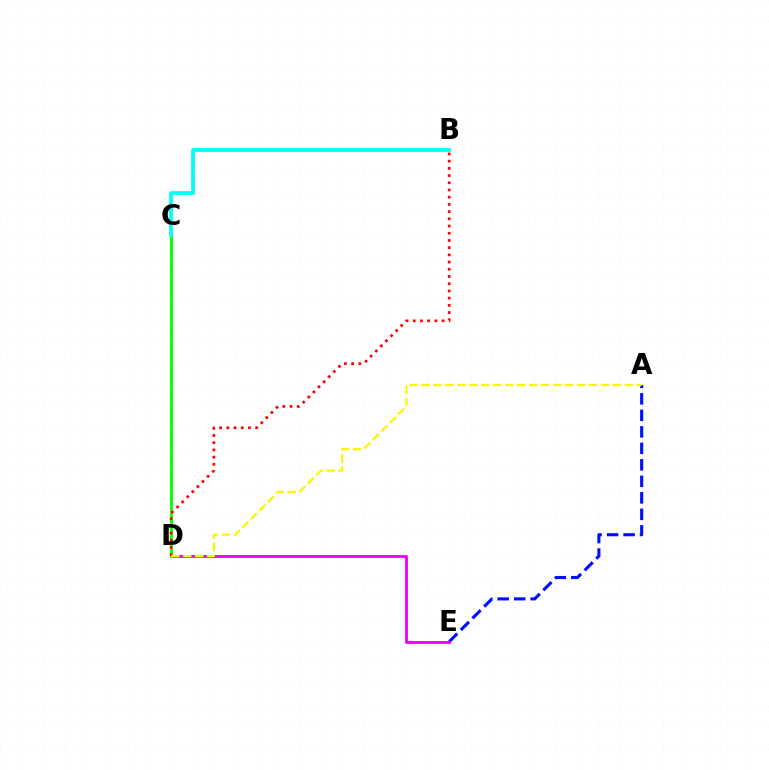{('A', 'E'): [{'color': '#0010ff', 'line_style': 'dashed', 'thickness': 2.24}], ('D', 'E'): [{'color': '#ee00ff', 'line_style': 'solid', 'thickness': 2.05}], ('C', 'D'): [{'color': '#08ff00', 'line_style': 'solid', 'thickness': 2.07}], ('B', 'D'): [{'color': '#ff0000', 'line_style': 'dotted', 'thickness': 1.96}], ('A', 'D'): [{'color': '#fcf500', 'line_style': 'dashed', 'thickness': 1.62}], ('B', 'C'): [{'color': '#00fff6', 'line_style': 'solid', 'thickness': 2.7}]}